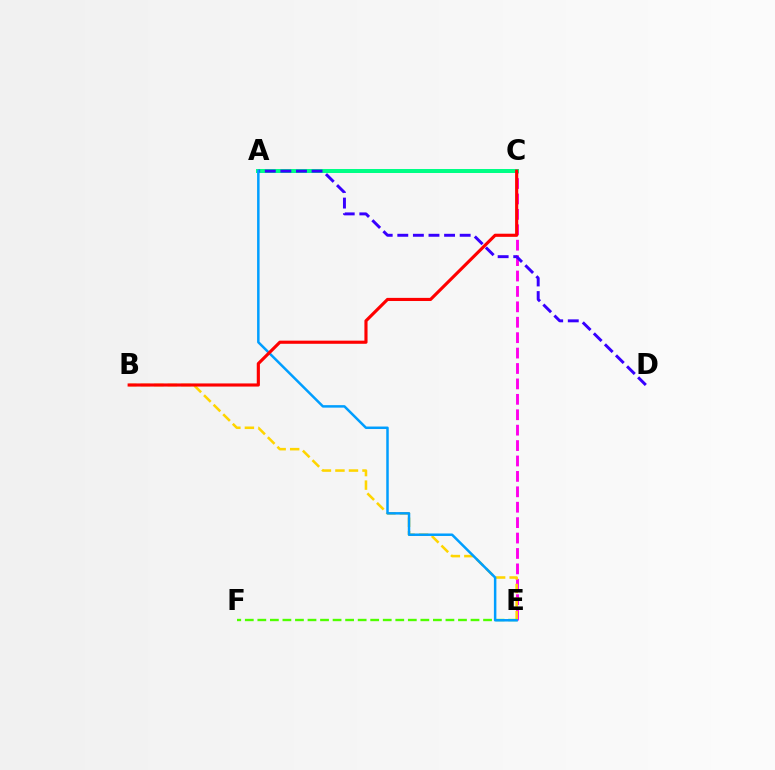{('C', 'E'): [{'color': '#ff00ed', 'line_style': 'dashed', 'thickness': 2.09}], ('B', 'E'): [{'color': '#ffd500', 'line_style': 'dashed', 'thickness': 1.84}], ('A', 'C'): [{'color': '#00ff86', 'line_style': 'solid', 'thickness': 2.88}], ('A', 'D'): [{'color': '#3700ff', 'line_style': 'dashed', 'thickness': 2.12}], ('E', 'F'): [{'color': '#4fff00', 'line_style': 'dashed', 'thickness': 1.7}], ('A', 'E'): [{'color': '#009eff', 'line_style': 'solid', 'thickness': 1.8}], ('B', 'C'): [{'color': '#ff0000', 'line_style': 'solid', 'thickness': 2.26}]}